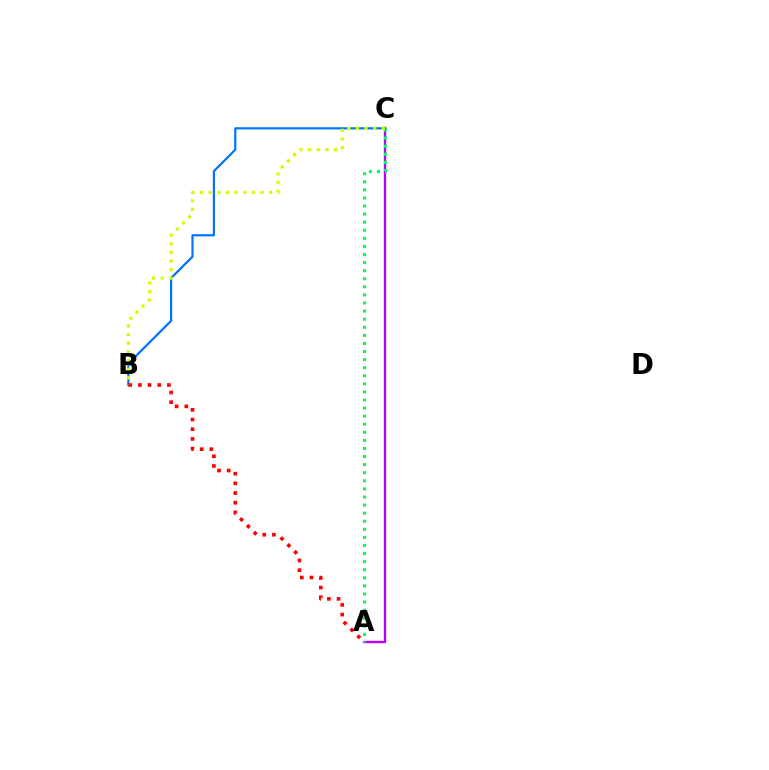{('A', 'C'): [{'color': '#b900ff', 'line_style': 'solid', 'thickness': 1.7}, {'color': '#00ff5c', 'line_style': 'dotted', 'thickness': 2.2}], ('B', 'C'): [{'color': '#0074ff', 'line_style': 'solid', 'thickness': 1.59}, {'color': '#d1ff00', 'line_style': 'dotted', 'thickness': 2.35}], ('A', 'B'): [{'color': '#ff0000', 'line_style': 'dotted', 'thickness': 2.63}]}